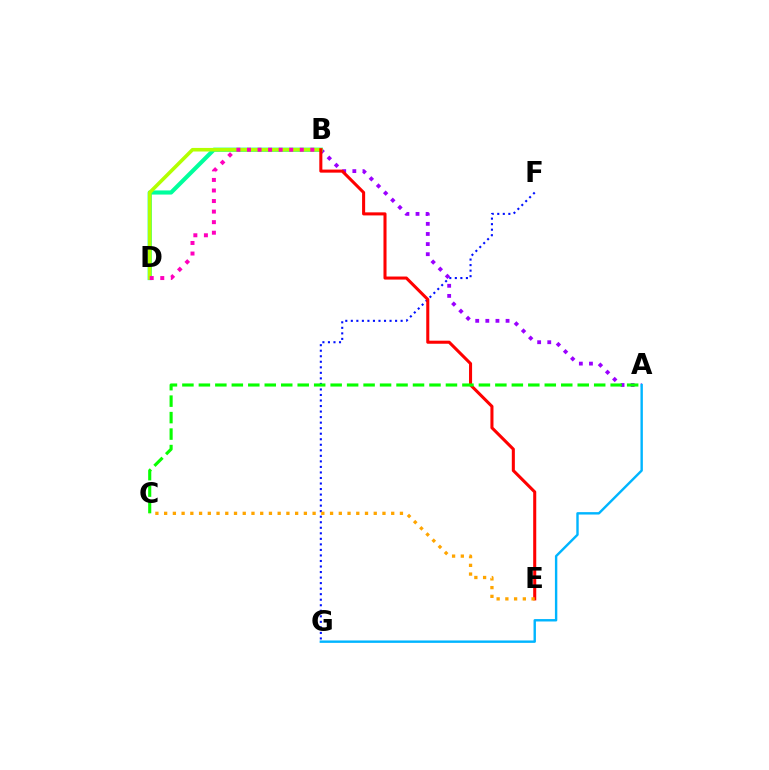{('F', 'G'): [{'color': '#0010ff', 'line_style': 'dotted', 'thickness': 1.5}], ('A', 'B'): [{'color': '#9b00ff', 'line_style': 'dotted', 'thickness': 2.75}], ('B', 'D'): [{'color': '#00ff9d', 'line_style': 'solid', 'thickness': 2.97}, {'color': '#b3ff00', 'line_style': 'solid', 'thickness': 2.58}, {'color': '#ff00bd', 'line_style': 'dotted', 'thickness': 2.87}], ('B', 'E'): [{'color': '#ff0000', 'line_style': 'solid', 'thickness': 2.2}], ('A', 'C'): [{'color': '#08ff00', 'line_style': 'dashed', 'thickness': 2.24}], ('C', 'E'): [{'color': '#ffa500', 'line_style': 'dotted', 'thickness': 2.37}], ('A', 'G'): [{'color': '#00b5ff', 'line_style': 'solid', 'thickness': 1.73}]}